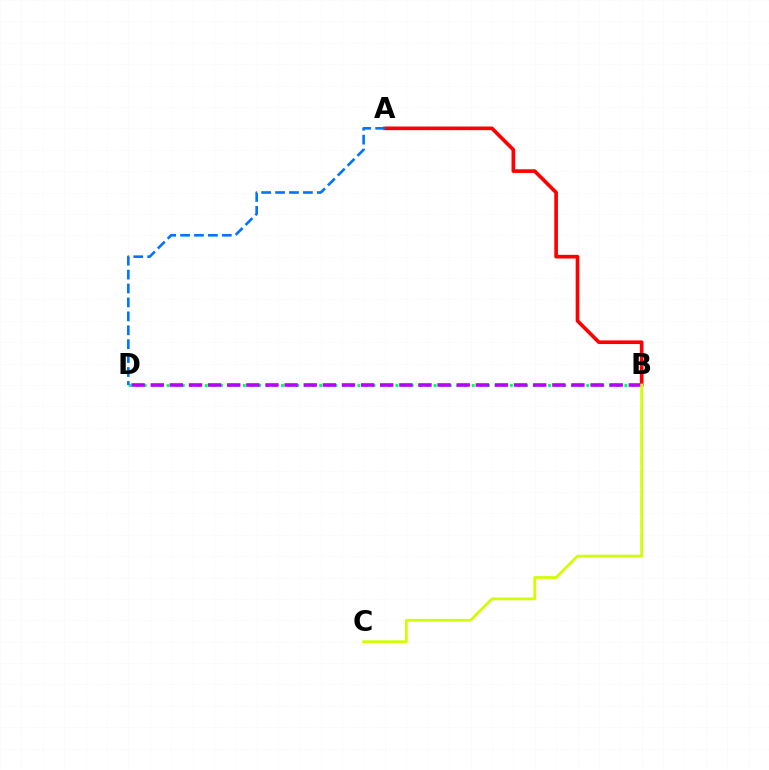{('A', 'B'): [{'color': '#ff0000', 'line_style': 'solid', 'thickness': 2.63}], ('B', 'D'): [{'color': '#00ff5c', 'line_style': 'dotted', 'thickness': 2.07}, {'color': '#b900ff', 'line_style': 'dashed', 'thickness': 2.6}], ('A', 'D'): [{'color': '#0074ff', 'line_style': 'dashed', 'thickness': 1.89}], ('B', 'C'): [{'color': '#d1ff00', 'line_style': 'solid', 'thickness': 1.98}]}